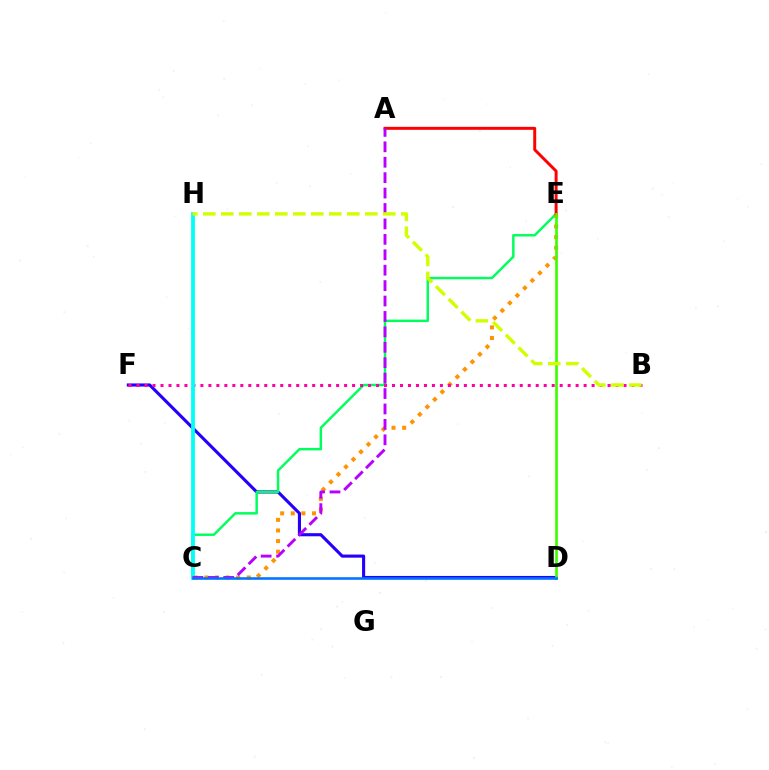{('D', 'F'): [{'color': '#2500ff', 'line_style': 'solid', 'thickness': 2.24}], ('C', 'E'): [{'color': '#00ff5c', 'line_style': 'solid', 'thickness': 1.77}, {'color': '#ff9400', 'line_style': 'dotted', 'thickness': 2.89}], ('A', 'E'): [{'color': '#ff0000', 'line_style': 'solid', 'thickness': 2.13}], ('B', 'F'): [{'color': '#ff00ac', 'line_style': 'dotted', 'thickness': 2.17}], ('C', 'H'): [{'color': '#00fff6', 'line_style': 'solid', 'thickness': 2.74}], ('D', 'E'): [{'color': '#3dff00', 'line_style': 'solid', 'thickness': 1.93}], ('A', 'C'): [{'color': '#b900ff', 'line_style': 'dashed', 'thickness': 2.09}], ('B', 'H'): [{'color': '#d1ff00', 'line_style': 'dashed', 'thickness': 2.45}], ('C', 'D'): [{'color': '#0074ff', 'line_style': 'solid', 'thickness': 1.85}]}